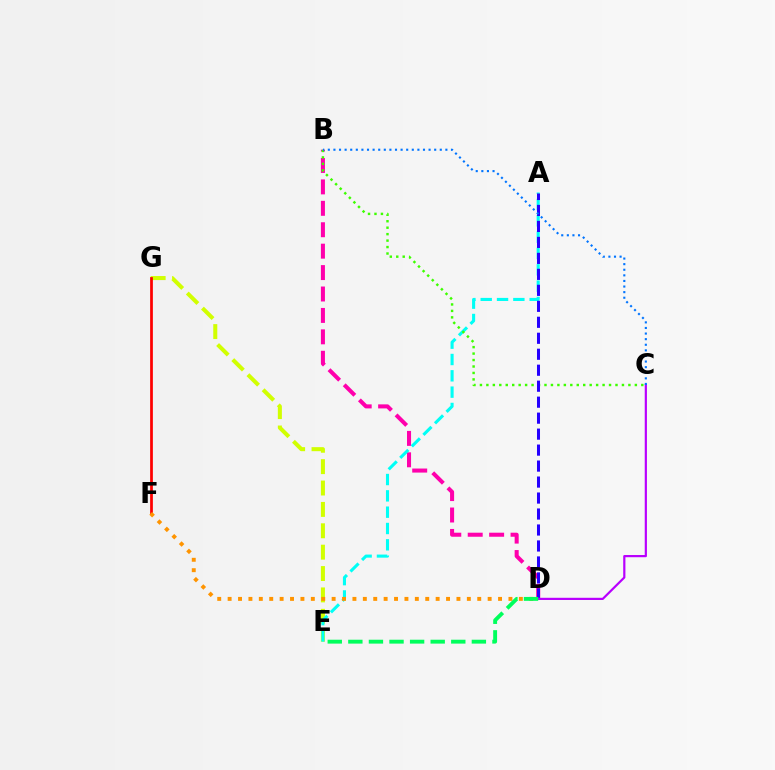{('B', 'D'): [{'color': '#ff00ac', 'line_style': 'dashed', 'thickness': 2.91}], ('E', 'G'): [{'color': '#d1ff00', 'line_style': 'dashed', 'thickness': 2.9}], ('A', 'E'): [{'color': '#00fff6', 'line_style': 'dashed', 'thickness': 2.22}], ('F', 'G'): [{'color': '#ff0000', 'line_style': 'solid', 'thickness': 1.98}], ('B', 'C'): [{'color': '#3dff00', 'line_style': 'dotted', 'thickness': 1.75}, {'color': '#0074ff', 'line_style': 'dotted', 'thickness': 1.52}], ('A', 'D'): [{'color': '#2500ff', 'line_style': 'dashed', 'thickness': 2.17}], ('D', 'F'): [{'color': '#ff9400', 'line_style': 'dotted', 'thickness': 2.83}], ('C', 'D'): [{'color': '#b900ff', 'line_style': 'solid', 'thickness': 1.58}], ('D', 'E'): [{'color': '#00ff5c', 'line_style': 'dashed', 'thickness': 2.8}]}